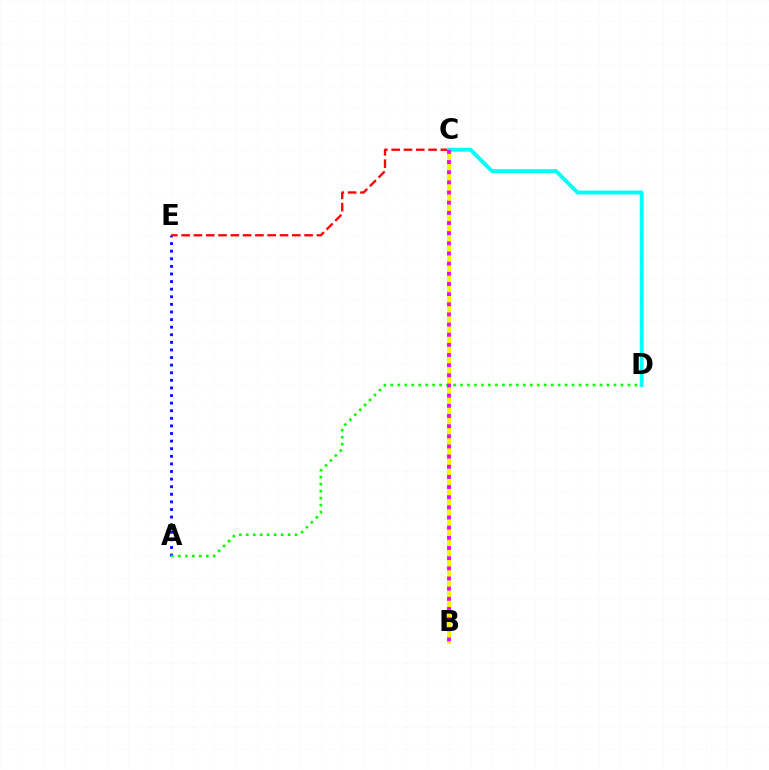{('A', 'E'): [{'color': '#0010ff', 'line_style': 'dotted', 'thickness': 2.06}], ('A', 'D'): [{'color': '#08ff00', 'line_style': 'dotted', 'thickness': 1.89}], ('C', 'E'): [{'color': '#ff0000', 'line_style': 'dashed', 'thickness': 1.67}], ('B', 'C'): [{'color': '#fcf500', 'line_style': 'solid', 'thickness': 2.85}, {'color': '#ee00ff', 'line_style': 'dotted', 'thickness': 2.76}], ('C', 'D'): [{'color': '#00fff6', 'line_style': 'solid', 'thickness': 2.78}]}